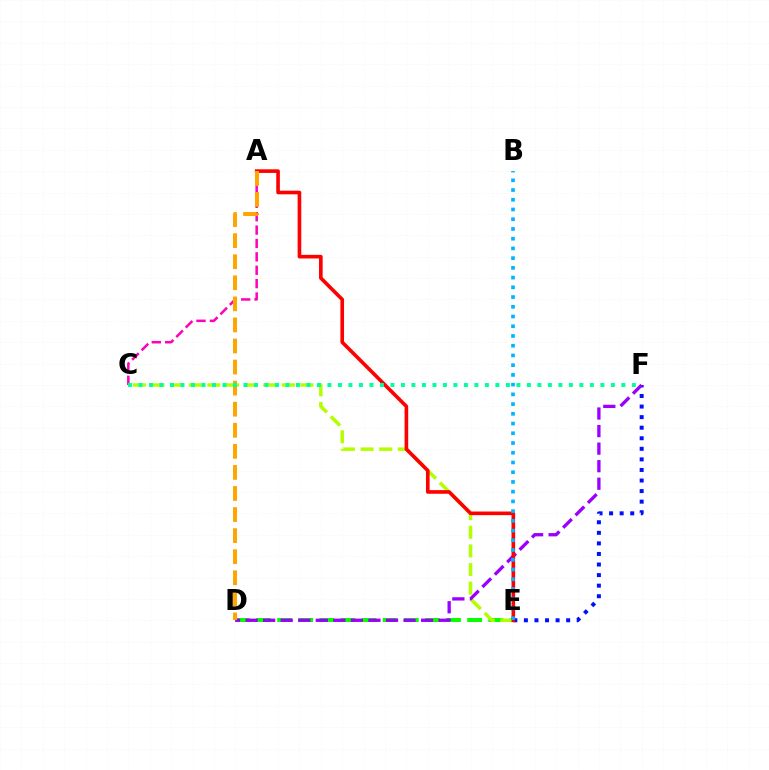{('A', 'C'): [{'color': '#ff00bd', 'line_style': 'dashed', 'thickness': 1.82}], ('E', 'F'): [{'color': '#0010ff', 'line_style': 'dotted', 'thickness': 2.87}], ('D', 'E'): [{'color': '#08ff00', 'line_style': 'dashed', 'thickness': 2.87}], ('C', 'E'): [{'color': '#b3ff00', 'line_style': 'dashed', 'thickness': 2.53}], ('D', 'F'): [{'color': '#9b00ff', 'line_style': 'dashed', 'thickness': 2.38}], ('A', 'E'): [{'color': '#ff0000', 'line_style': 'solid', 'thickness': 2.61}], ('A', 'D'): [{'color': '#ffa500', 'line_style': 'dashed', 'thickness': 2.86}], ('C', 'F'): [{'color': '#00ff9d', 'line_style': 'dotted', 'thickness': 2.85}], ('B', 'E'): [{'color': '#00b5ff', 'line_style': 'dotted', 'thickness': 2.64}]}